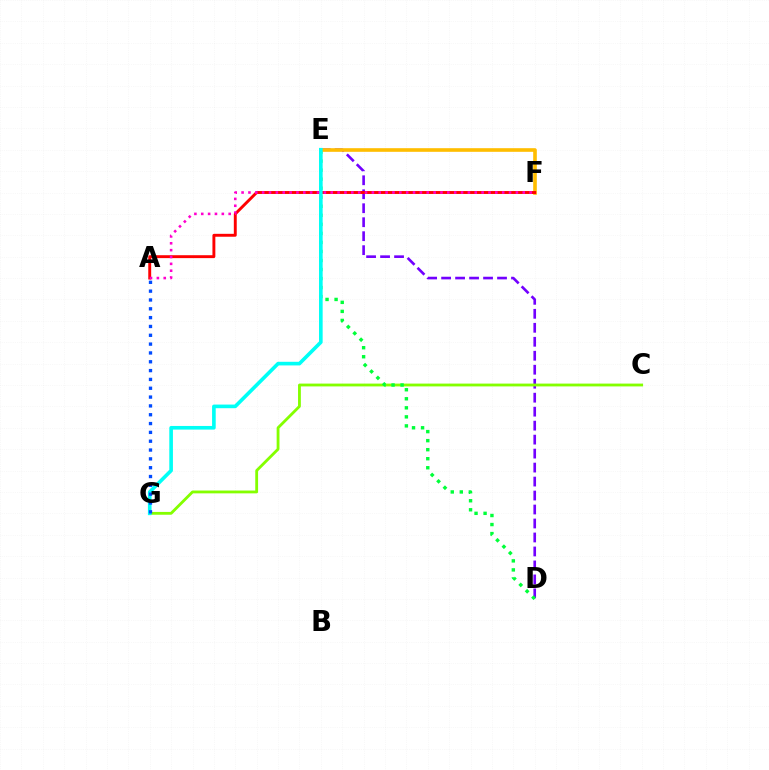{('D', 'E'): [{'color': '#7200ff', 'line_style': 'dashed', 'thickness': 1.9}, {'color': '#00ff39', 'line_style': 'dotted', 'thickness': 2.46}], ('C', 'G'): [{'color': '#84ff00', 'line_style': 'solid', 'thickness': 2.03}], ('E', 'F'): [{'color': '#ffbd00', 'line_style': 'solid', 'thickness': 2.61}], ('A', 'F'): [{'color': '#ff0000', 'line_style': 'solid', 'thickness': 2.1}, {'color': '#ff00cf', 'line_style': 'dotted', 'thickness': 1.86}], ('E', 'G'): [{'color': '#00fff6', 'line_style': 'solid', 'thickness': 2.62}], ('A', 'G'): [{'color': '#004bff', 'line_style': 'dotted', 'thickness': 2.4}]}